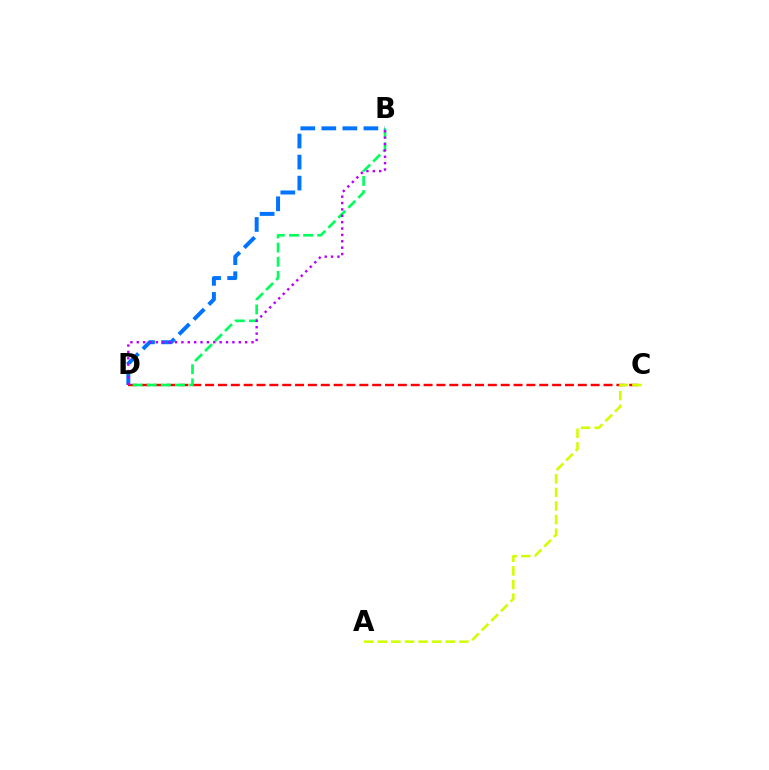{('C', 'D'): [{'color': '#ff0000', 'line_style': 'dashed', 'thickness': 1.75}], ('B', 'D'): [{'color': '#00ff5c', 'line_style': 'dashed', 'thickness': 1.92}, {'color': '#0074ff', 'line_style': 'dashed', 'thickness': 2.86}, {'color': '#b900ff', 'line_style': 'dotted', 'thickness': 1.73}], ('A', 'C'): [{'color': '#d1ff00', 'line_style': 'dashed', 'thickness': 1.85}]}